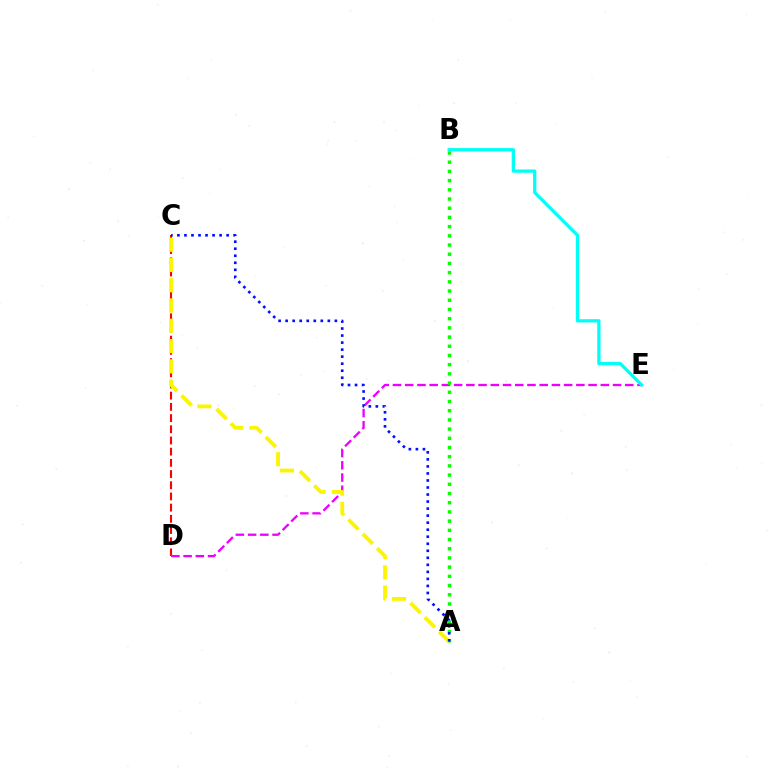{('C', 'D'): [{'color': '#ff0000', 'line_style': 'dashed', 'thickness': 1.52}], ('D', 'E'): [{'color': '#ee00ff', 'line_style': 'dashed', 'thickness': 1.66}], ('A', 'B'): [{'color': '#08ff00', 'line_style': 'dotted', 'thickness': 2.5}], ('A', 'C'): [{'color': '#fcf500', 'line_style': 'dashed', 'thickness': 2.75}, {'color': '#0010ff', 'line_style': 'dotted', 'thickness': 1.91}], ('B', 'E'): [{'color': '#00fff6', 'line_style': 'solid', 'thickness': 2.35}]}